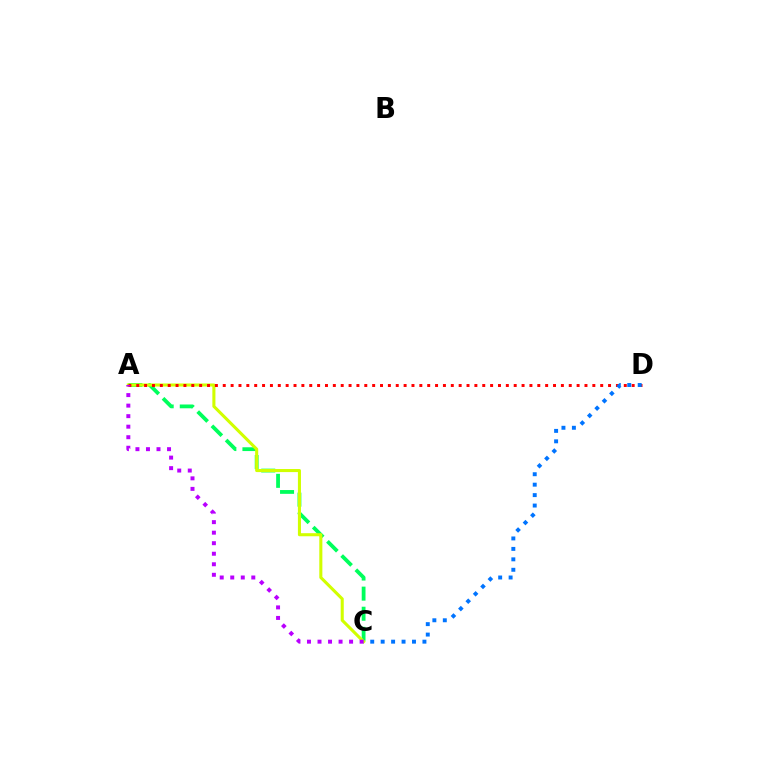{('A', 'C'): [{'color': '#00ff5c', 'line_style': 'dashed', 'thickness': 2.73}, {'color': '#d1ff00', 'line_style': 'solid', 'thickness': 2.21}, {'color': '#b900ff', 'line_style': 'dotted', 'thickness': 2.86}], ('A', 'D'): [{'color': '#ff0000', 'line_style': 'dotted', 'thickness': 2.14}], ('C', 'D'): [{'color': '#0074ff', 'line_style': 'dotted', 'thickness': 2.84}]}